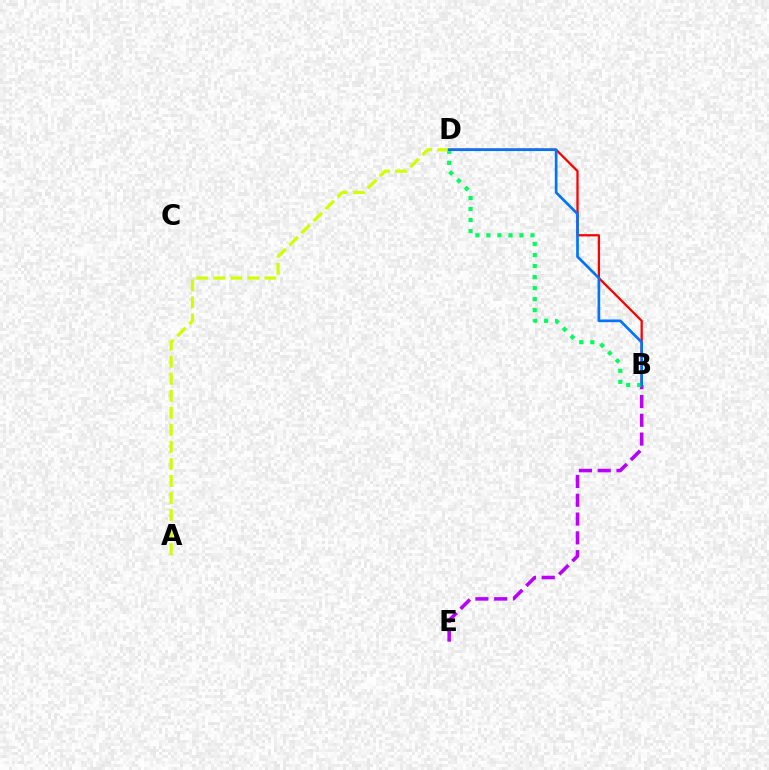{('B', 'D'): [{'color': '#ff0000', 'line_style': 'solid', 'thickness': 1.64}, {'color': '#00ff5c', 'line_style': 'dotted', 'thickness': 2.99}, {'color': '#0074ff', 'line_style': 'solid', 'thickness': 1.93}], ('B', 'E'): [{'color': '#b900ff', 'line_style': 'dashed', 'thickness': 2.55}], ('A', 'D'): [{'color': '#d1ff00', 'line_style': 'dashed', 'thickness': 2.31}]}